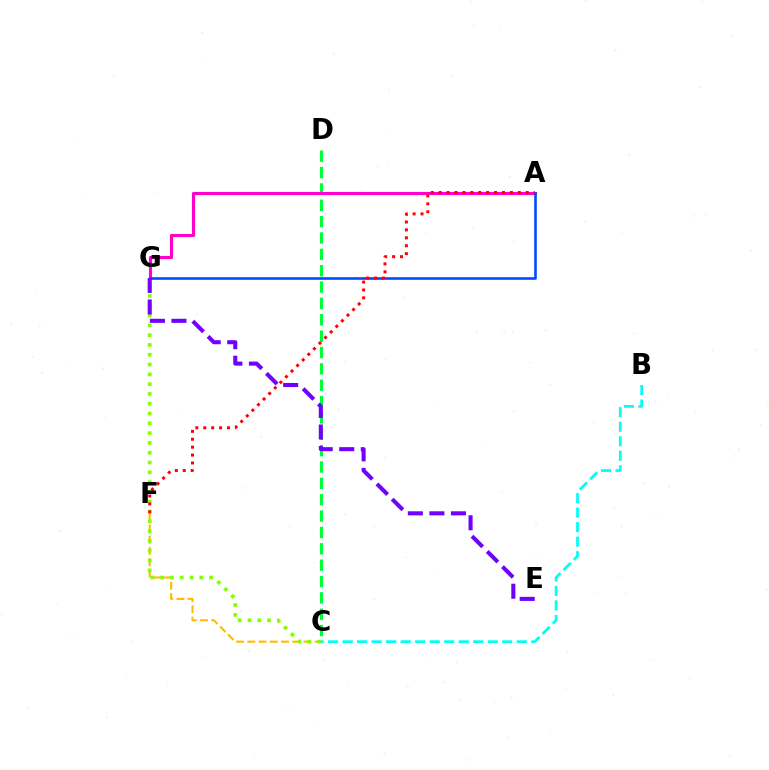{('C', 'F'): [{'color': '#ffbd00', 'line_style': 'dashed', 'thickness': 1.53}], ('C', 'D'): [{'color': '#00ff39', 'line_style': 'dashed', 'thickness': 2.22}], ('A', 'G'): [{'color': '#ff00cf', 'line_style': 'solid', 'thickness': 2.24}, {'color': '#004bff', 'line_style': 'solid', 'thickness': 1.88}], ('C', 'G'): [{'color': '#84ff00', 'line_style': 'dotted', 'thickness': 2.66}], ('B', 'C'): [{'color': '#00fff6', 'line_style': 'dashed', 'thickness': 1.97}], ('E', 'G'): [{'color': '#7200ff', 'line_style': 'dashed', 'thickness': 2.93}], ('A', 'F'): [{'color': '#ff0000', 'line_style': 'dotted', 'thickness': 2.15}]}